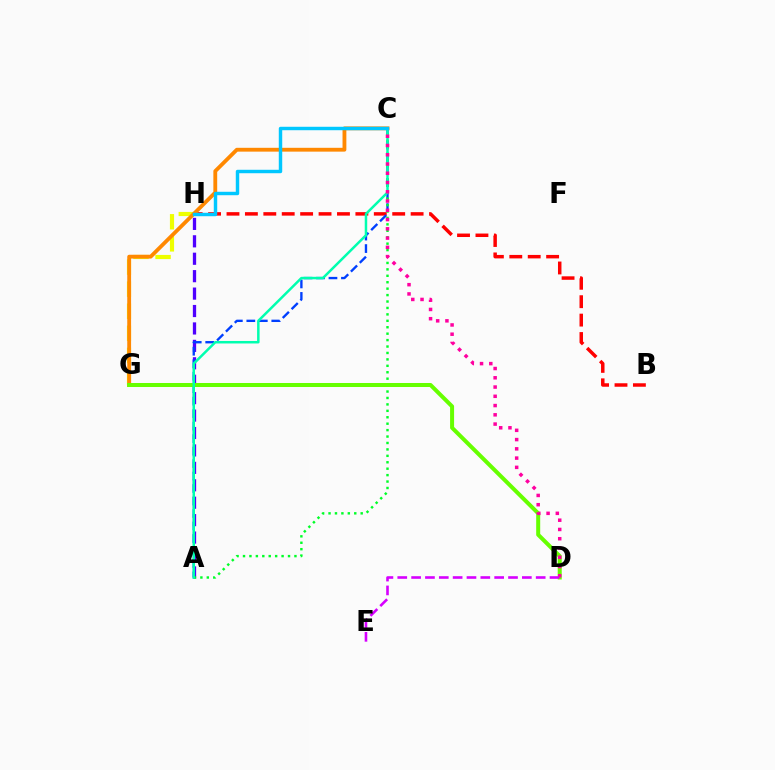{('B', 'H'): [{'color': '#ff0000', 'line_style': 'dashed', 'thickness': 2.5}], ('G', 'H'): [{'color': '#eeff00', 'line_style': 'dashed', 'thickness': 3.0}], ('A', 'H'): [{'color': '#4f00ff', 'line_style': 'dashed', 'thickness': 2.37}], ('A', 'C'): [{'color': '#003fff', 'line_style': 'dashed', 'thickness': 1.7}, {'color': '#00ff27', 'line_style': 'dotted', 'thickness': 1.75}, {'color': '#00ffaf', 'line_style': 'solid', 'thickness': 1.8}], ('C', 'G'): [{'color': '#ff8800', 'line_style': 'solid', 'thickness': 2.76}], ('D', 'G'): [{'color': '#66ff00', 'line_style': 'solid', 'thickness': 2.88}], ('C', 'D'): [{'color': '#ff00a0', 'line_style': 'dotted', 'thickness': 2.52}], ('D', 'E'): [{'color': '#d600ff', 'line_style': 'dashed', 'thickness': 1.88}], ('C', 'H'): [{'color': '#00c7ff', 'line_style': 'solid', 'thickness': 2.47}]}